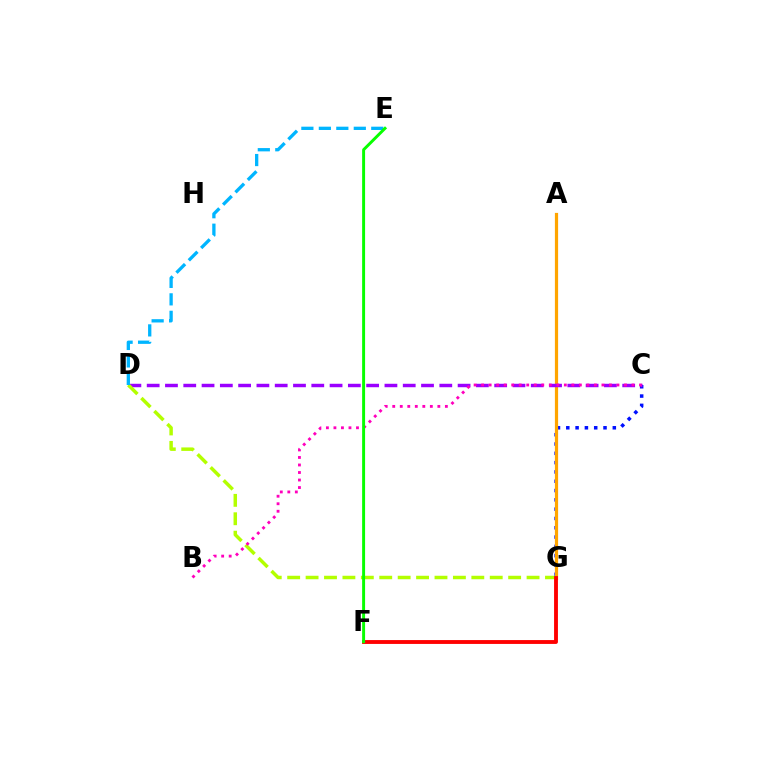{('A', 'G'): [{'color': '#00ff9d', 'line_style': 'dashed', 'thickness': 1.88}, {'color': '#ffa500', 'line_style': 'solid', 'thickness': 2.31}], ('C', 'G'): [{'color': '#0010ff', 'line_style': 'dotted', 'thickness': 2.53}], ('C', 'D'): [{'color': '#9b00ff', 'line_style': 'dashed', 'thickness': 2.48}], ('D', 'G'): [{'color': '#b3ff00', 'line_style': 'dashed', 'thickness': 2.5}], ('D', 'E'): [{'color': '#00b5ff', 'line_style': 'dashed', 'thickness': 2.37}], ('B', 'C'): [{'color': '#ff00bd', 'line_style': 'dotted', 'thickness': 2.04}], ('F', 'G'): [{'color': '#ff0000', 'line_style': 'solid', 'thickness': 2.78}], ('E', 'F'): [{'color': '#08ff00', 'line_style': 'solid', 'thickness': 2.12}]}